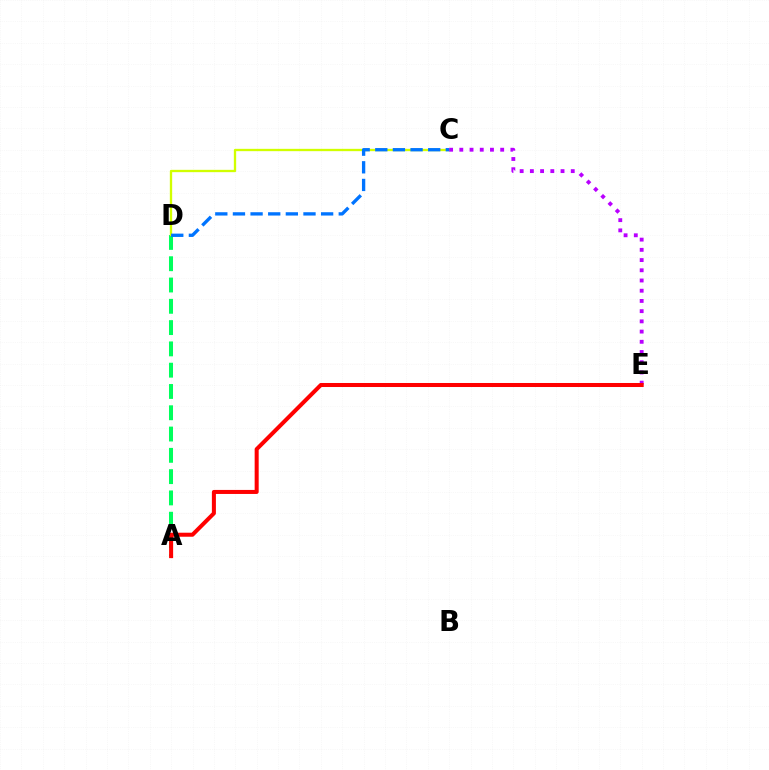{('A', 'D'): [{'color': '#00ff5c', 'line_style': 'dashed', 'thickness': 2.89}], ('C', 'D'): [{'color': '#d1ff00', 'line_style': 'solid', 'thickness': 1.68}, {'color': '#0074ff', 'line_style': 'dashed', 'thickness': 2.4}], ('C', 'E'): [{'color': '#b900ff', 'line_style': 'dotted', 'thickness': 2.78}], ('A', 'E'): [{'color': '#ff0000', 'line_style': 'solid', 'thickness': 2.9}]}